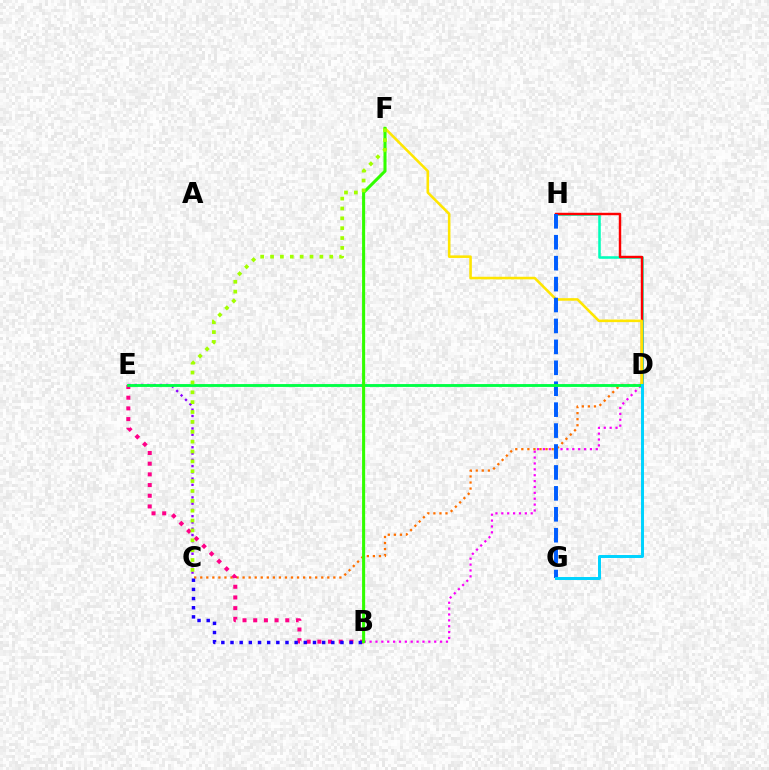{('B', 'D'): [{'color': '#fa00f9', 'line_style': 'dotted', 'thickness': 1.6}], ('D', 'H'): [{'color': '#00ffbb', 'line_style': 'solid', 'thickness': 1.83}, {'color': '#ff0000', 'line_style': 'solid', 'thickness': 1.76}], ('C', 'D'): [{'color': '#ff7000', 'line_style': 'dotted', 'thickness': 1.64}], ('D', 'F'): [{'color': '#ffe600', 'line_style': 'solid', 'thickness': 1.85}], ('G', 'H'): [{'color': '#005dff', 'line_style': 'dashed', 'thickness': 2.84}], ('B', 'E'): [{'color': '#ff0088', 'line_style': 'dotted', 'thickness': 2.9}], ('C', 'E'): [{'color': '#8a00ff', 'line_style': 'dotted', 'thickness': 1.7}], ('D', 'E'): [{'color': '#00ff45', 'line_style': 'solid', 'thickness': 2.06}], ('D', 'G'): [{'color': '#00d3ff', 'line_style': 'solid', 'thickness': 2.14}], ('B', 'C'): [{'color': '#1900ff', 'line_style': 'dotted', 'thickness': 2.49}], ('B', 'F'): [{'color': '#31ff00', 'line_style': 'solid', 'thickness': 2.21}], ('C', 'F'): [{'color': '#a2ff00', 'line_style': 'dotted', 'thickness': 2.68}]}